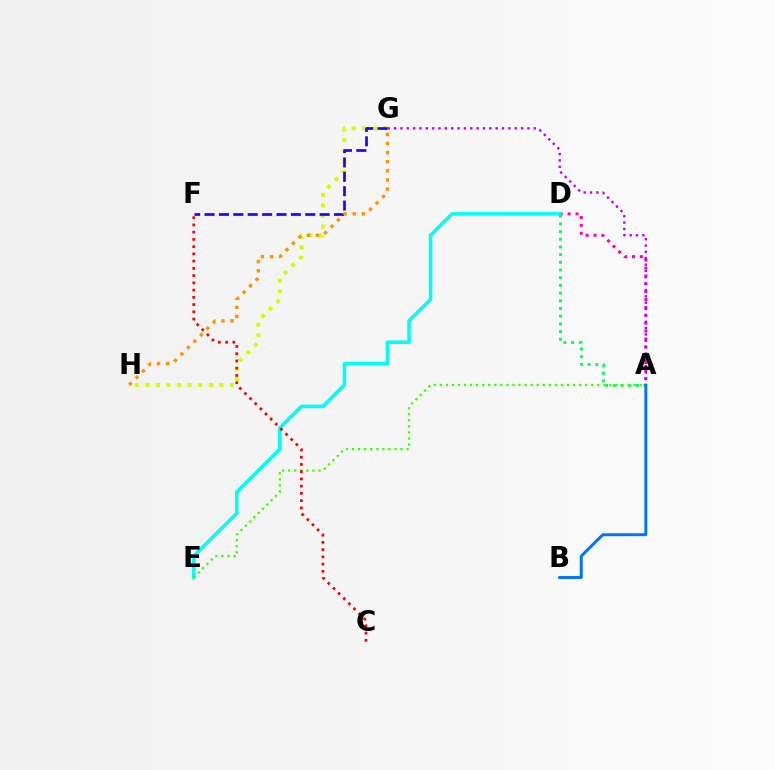{('A', 'D'): [{'color': '#ff00ac', 'line_style': 'dotted', 'thickness': 2.14}, {'color': '#00ff5c', 'line_style': 'dotted', 'thickness': 2.09}], ('G', 'H'): [{'color': '#d1ff00', 'line_style': 'dotted', 'thickness': 2.88}, {'color': '#ff9400', 'line_style': 'dotted', 'thickness': 2.48}], ('D', 'E'): [{'color': '#00fff6', 'line_style': 'solid', 'thickness': 2.57}], ('A', 'G'): [{'color': '#b900ff', 'line_style': 'dotted', 'thickness': 1.73}], ('A', 'E'): [{'color': '#3dff00', 'line_style': 'dotted', 'thickness': 1.65}], ('F', 'G'): [{'color': '#2500ff', 'line_style': 'dashed', 'thickness': 1.95}], ('C', 'F'): [{'color': '#ff0000', 'line_style': 'dotted', 'thickness': 1.97}], ('A', 'B'): [{'color': '#0074ff', 'line_style': 'solid', 'thickness': 2.11}]}